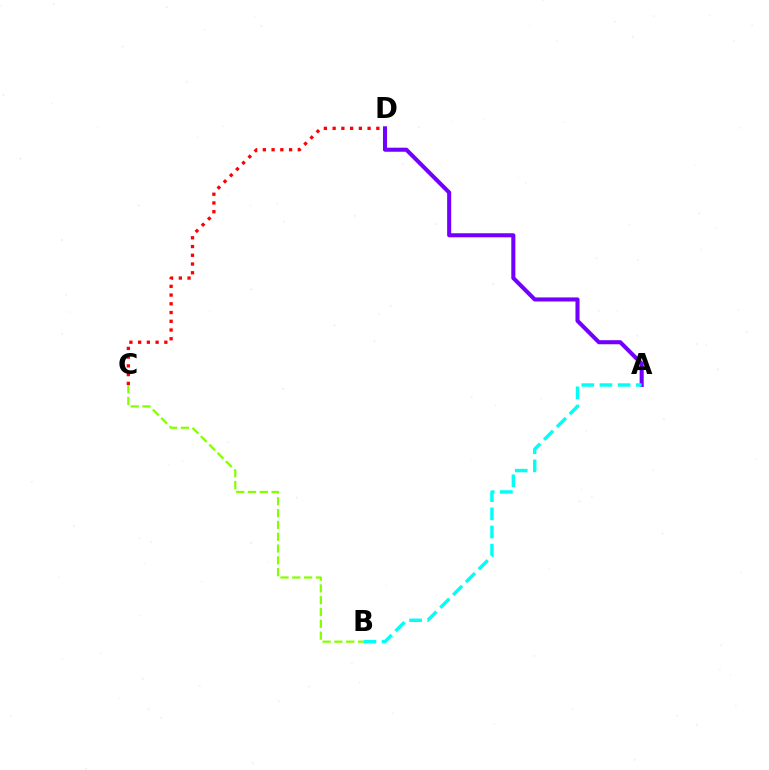{('A', 'D'): [{'color': '#7200ff', 'line_style': 'solid', 'thickness': 2.93}], ('B', 'C'): [{'color': '#84ff00', 'line_style': 'dashed', 'thickness': 1.6}], ('A', 'B'): [{'color': '#00fff6', 'line_style': 'dashed', 'thickness': 2.47}], ('C', 'D'): [{'color': '#ff0000', 'line_style': 'dotted', 'thickness': 2.37}]}